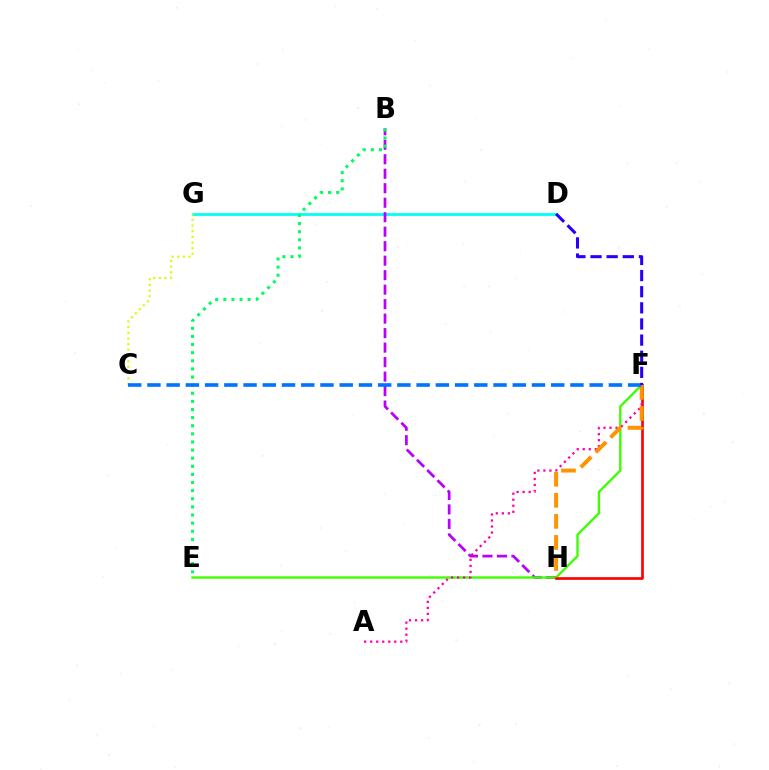{('D', 'G'): [{'color': '#00fff6', 'line_style': 'solid', 'thickness': 2.0}], ('C', 'G'): [{'color': '#d1ff00', 'line_style': 'dotted', 'thickness': 1.54}], ('B', 'H'): [{'color': '#b900ff', 'line_style': 'dashed', 'thickness': 1.97}], ('B', 'E'): [{'color': '#00ff5c', 'line_style': 'dotted', 'thickness': 2.21}], ('E', 'F'): [{'color': '#3dff00', 'line_style': 'solid', 'thickness': 1.7}], ('F', 'H'): [{'color': '#ff0000', 'line_style': 'solid', 'thickness': 1.91}, {'color': '#ff9400', 'line_style': 'dashed', 'thickness': 2.86}], ('A', 'F'): [{'color': '#ff00ac', 'line_style': 'dotted', 'thickness': 1.64}], ('C', 'F'): [{'color': '#0074ff', 'line_style': 'dashed', 'thickness': 2.61}], ('D', 'F'): [{'color': '#2500ff', 'line_style': 'dashed', 'thickness': 2.19}]}